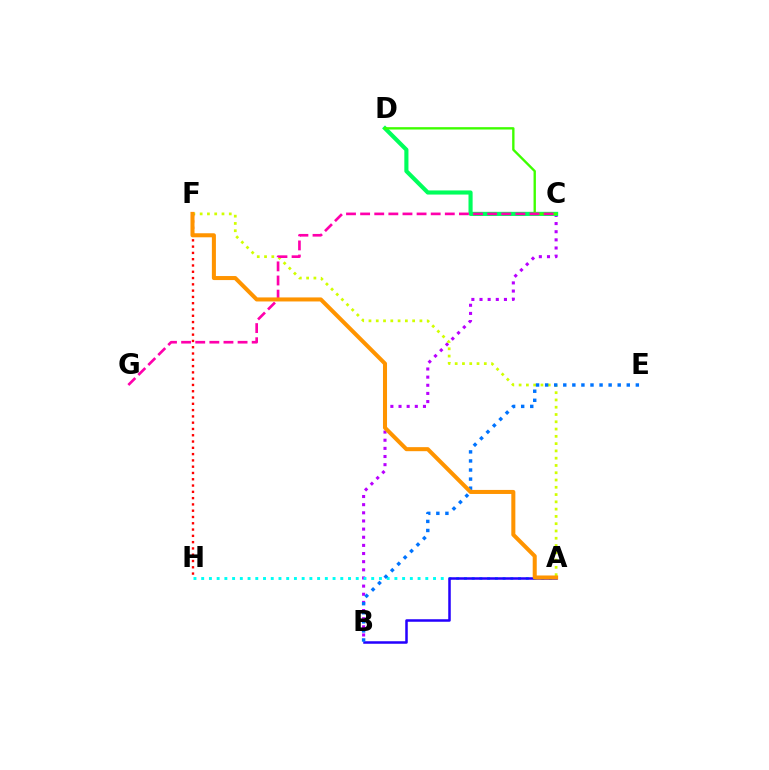{('B', 'C'): [{'color': '#b900ff', 'line_style': 'dotted', 'thickness': 2.21}], ('A', 'F'): [{'color': '#d1ff00', 'line_style': 'dotted', 'thickness': 1.98}, {'color': '#ff9400', 'line_style': 'solid', 'thickness': 2.91}], ('C', 'D'): [{'color': '#00ff5c', 'line_style': 'solid', 'thickness': 2.97}, {'color': '#3dff00', 'line_style': 'solid', 'thickness': 1.7}], ('A', 'H'): [{'color': '#00fff6', 'line_style': 'dotted', 'thickness': 2.1}], ('A', 'B'): [{'color': '#2500ff', 'line_style': 'solid', 'thickness': 1.81}], ('B', 'E'): [{'color': '#0074ff', 'line_style': 'dotted', 'thickness': 2.46}], ('F', 'H'): [{'color': '#ff0000', 'line_style': 'dotted', 'thickness': 1.71}], ('C', 'G'): [{'color': '#ff00ac', 'line_style': 'dashed', 'thickness': 1.92}]}